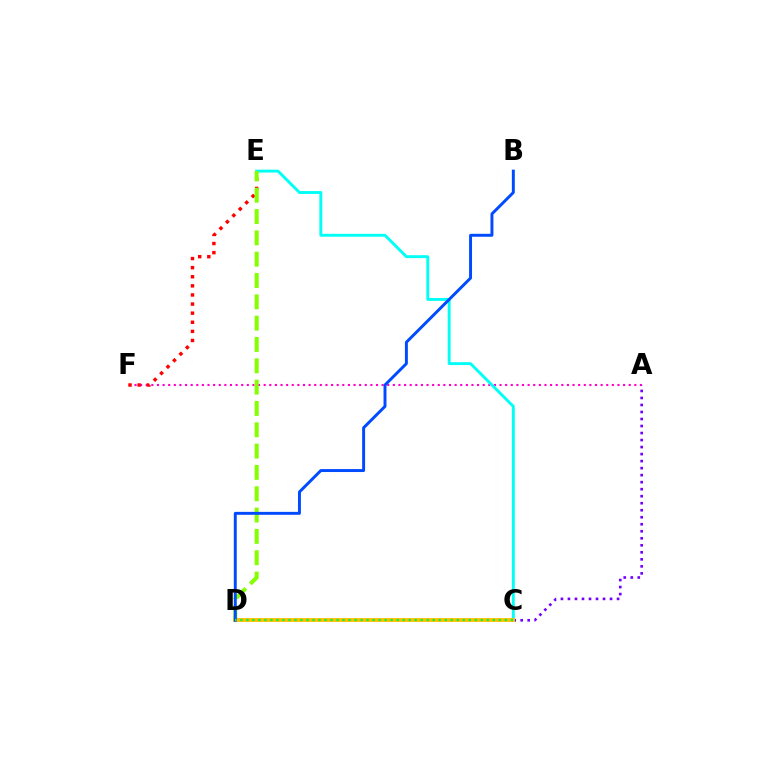{('A', 'F'): [{'color': '#ff00cf', 'line_style': 'dotted', 'thickness': 1.53}], ('E', 'F'): [{'color': '#ff0000', 'line_style': 'dotted', 'thickness': 2.47}], ('A', 'C'): [{'color': '#7200ff', 'line_style': 'dotted', 'thickness': 1.91}], ('C', 'E'): [{'color': '#00fff6', 'line_style': 'solid', 'thickness': 2.08}], ('D', 'E'): [{'color': '#84ff00', 'line_style': 'dashed', 'thickness': 2.9}], ('C', 'D'): [{'color': '#ffbd00', 'line_style': 'solid', 'thickness': 2.77}, {'color': '#00ff39', 'line_style': 'dotted', 'thickness': 1.63}], ('B', 'D'): [{'color': '#004bff', 'line_style': 'solid', 'thickness': 2.12}]}